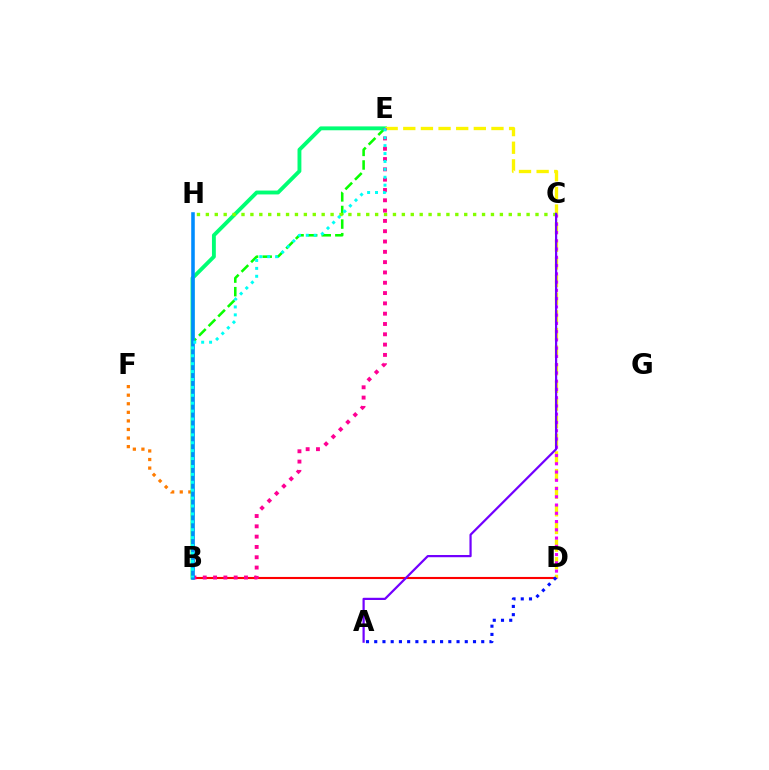{('B', 'F'): [{'color': '#ff7c00', 'line_style': 'dotted', 'thickness': 2.33}], ('B', 'D'): [{'color': '#ff0000', 'line_style': 'solid', 'thickness': 1.52}], ('B', 'E'): [{'color': '#08ff00', 'line_style': 'dashed', 'thickness': 1.85}, {'color': '#00ff74', 'line_style': 'solid', 'thickness': 2.79}, {'color': '#ff0094', 'line_style': 'dotted', 'thickness': 2.8}, {'color': '#00fff6', 'line_style': 'dotted', 'thickness': 2.15}], ('D', 'E'): [{'color': '#fcf500', 'line_style': 'dashed', 'thickness': 2.4}], ('C', 'H'): [{'color': '#84ff00', 'line_style': 'dotted', 'thickness': 2.42}], ('C', 'D'): [{'color': '#ee00ff', 'line_style': 'dotted', 'thickness': 2.24}], ('B', 'H'): [{'color': '#008cff', 'line_style': 'solid', 'thickness': 2.56}], ('A', 'D'): [{'color': '#0010ff', 'line_style': 'dotted', 'thickness': 2.24}], ('A', 'C'): [{'color': '#7200ff', 'line_style': 'solid', 'thickness': 1.6}]}